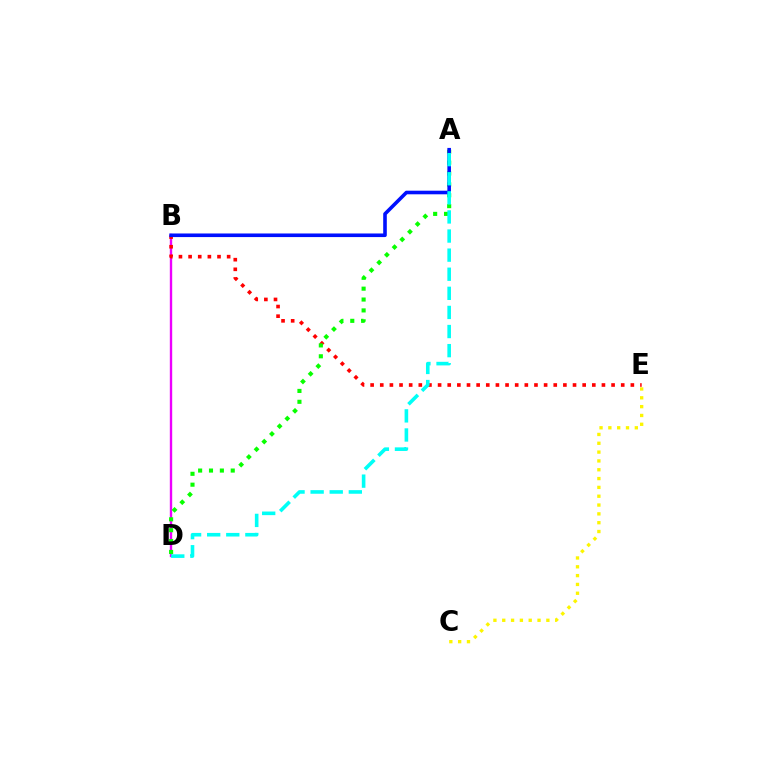{('B', 'D'): [{'color': '#ee00ff', 'line_style': 'solid', 'thickness': 1.71}], ('B', 'E'): [{'color': '#ff0000', 'line_style': 'dotted', 'thickness': 2.62}], ('A', 'D'): [{'color': '#08ff00', 'line_style': 'dotted', 'thickness': 2.95}, {'color': '#00fff6', 'line_style': 'dashed', 'thickness': 2.59}], ('A', 'B'): [{'color': '#0010ff', 'line_style': 'solid', 'thickness': 2.59}], ('C', 'E'): [{'color': '#fcf500', 'line_style': 'dotted', 'thickness': 2.4}]}